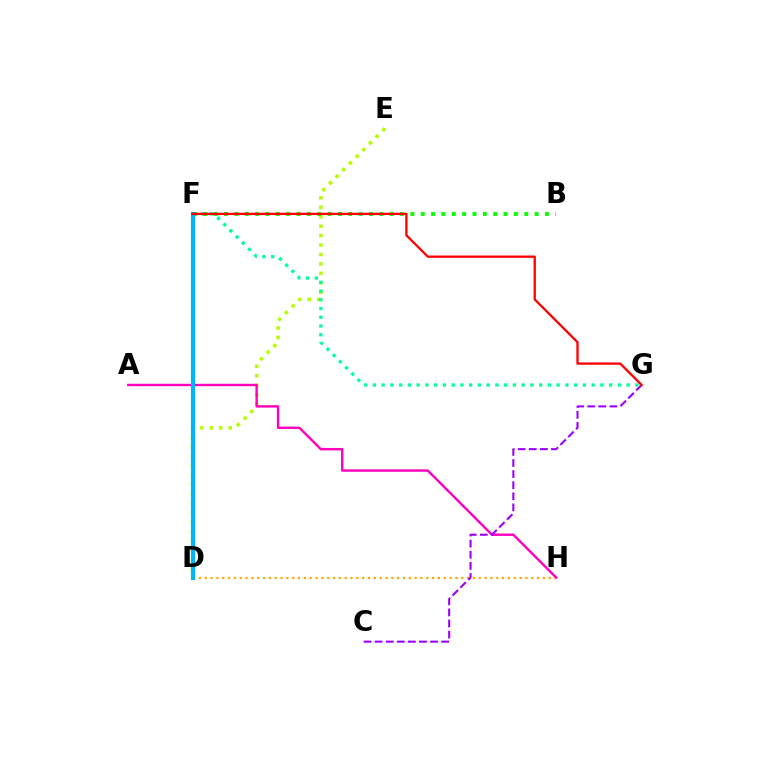{('D', 'E'): [{'color': '#b3ff00', 'line_style': 'dotted', 'thickness': 2.56}], ('D', 'F'): [{'color': '#0010ff', 'line_style': 'solid', 'thickness': 2.02}, {'color': '#00b5ff', 'line_style': 'solid', 'thickness': 2.98}], ('F', 'G'): [{'color': '#00ff9d', 'line_style': 'dotted', 'thickness': 2.38}, {'color': '#ff0000', 'line_style': 'solid', 'thickness': 1.66}], ('D', 'H'): [{'color': '#ffa500', 'line_style': 'dotted', 'thickness': 1.58}], ('A', 'H'): [{'color': '#ff00bd', 'line_style': 'solid', 'thickness': 1.73}], ('B', 'F'): [{'color': '#08ff00', 'line_style': 'dotted', 'thickness': 2.81}], ('C', 'G'): [{'color': '#9b00ff', 'line_style': 'dashed', 'thickness': 1.51}]}